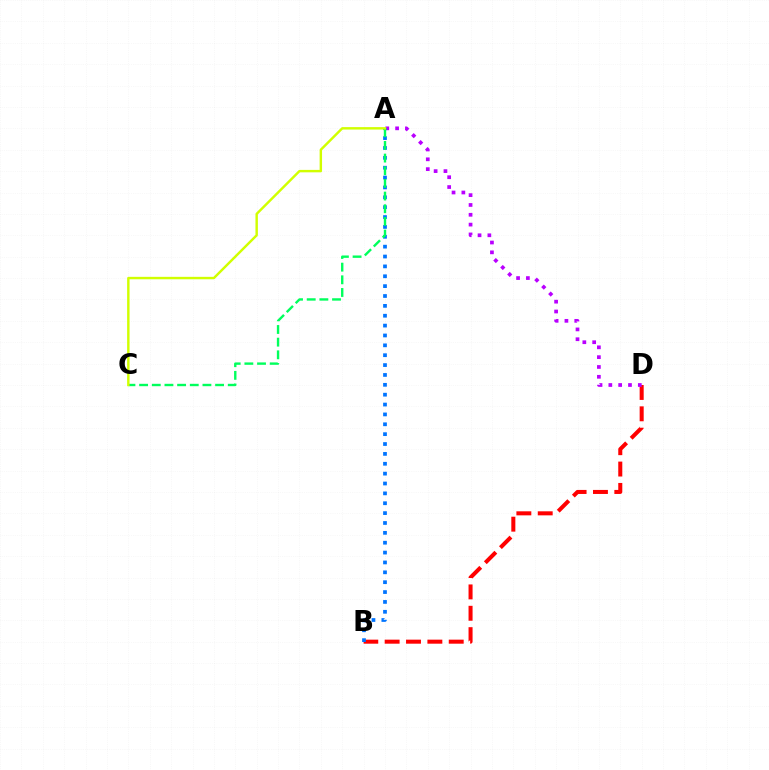{('B', 'D'): [{'color': '#ff0000', 'line_style': 'dashed', 'thickness': 2.9}], ('A', 'D'): [{'color': '#b900ff', 'line_style': 'dotted', 'thickness': 2.67}], ('A', 'B'): [{'color': '#0074ff', 'line_style': 'dotted', 'thickness': 2.68}], ('A', 'C'): [{'color': '#00ff5c', 'line_style': 'dashed', 'thickness': 1.72}, {'color': '#d1ff00', 'line_style': 'solid', 'thickness': 1.75}]}